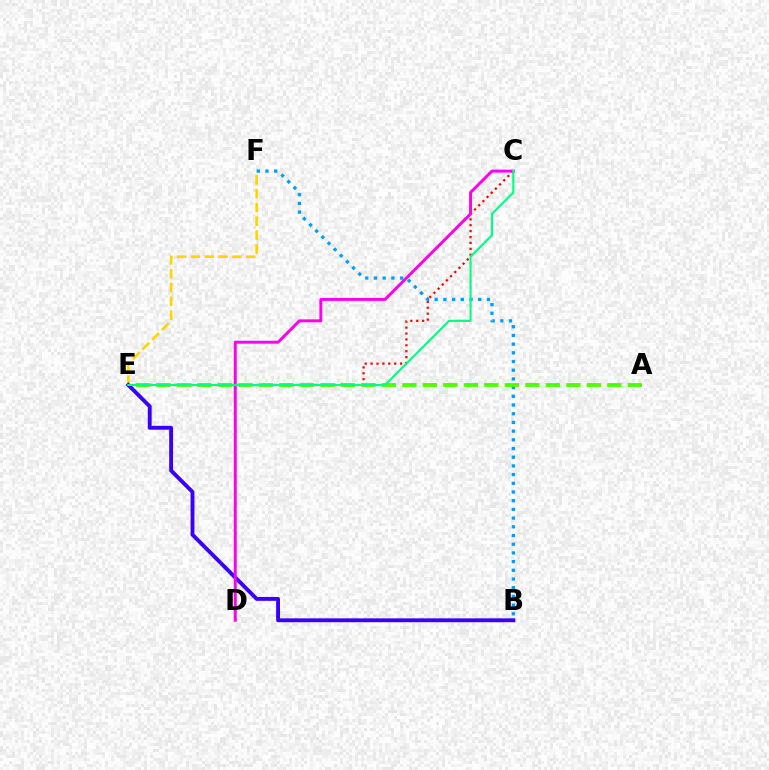{('C', 'E'): [{'color': '#ff0000', 'line_style': 'dotted', 'thickness': 1.6}, {'color': '#00ff86', 'line_style': 'solid', 'thickness': 1.54}], ('B', 'F'): [{'color': '#009eff', 'line_style': 'dotted', 'thickness': 2.36}], ('A', 'E'): [{'color': '#4fff00', 'line_style': 'dashed', 'thickness': 2.78}], ('E', 'F'): [{'color': '#ffd500', 'line_style': 'dashed', 'thickness': 1.87}], ('B', 'E'): [{'color': '#3700ff', 'line_style': 'solid', 'thickness': 2.79}], ('C', 'D'): [{'color': '#ff00ed', 'line_style': 'solid', 'thickness': 2.11}]}